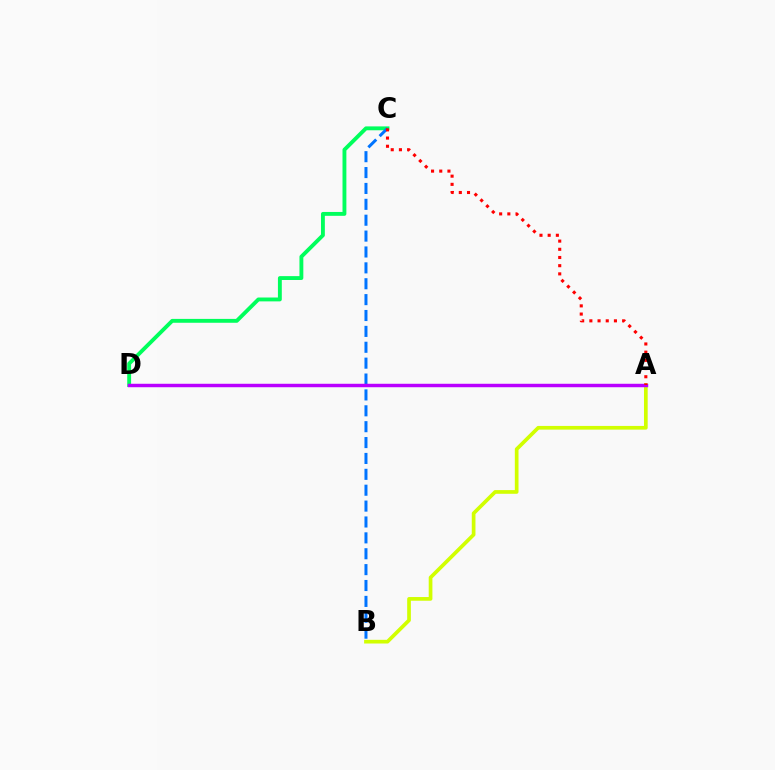{('C', 'D'): [{'color': '#00ff5c', 'line_style': 'solid', 'thickness': 2.79}], ('A', 'B'): [{'color': '#d1ff00', 'line_style': 'solid', 'thickness': 2.66}], ('B', 'C'): [{'color': '#0074ff', 'line_style': 'dashed', 'thickness': 2.16}], ('A', 'D'): [{'color': '#b900ff', 'line_style': 'solid', 'thickness': 2.49}], ('A', 'C'): [{'color': '#ff0000', 'line_style': 'dotted', 'thickness': 2.23}]}